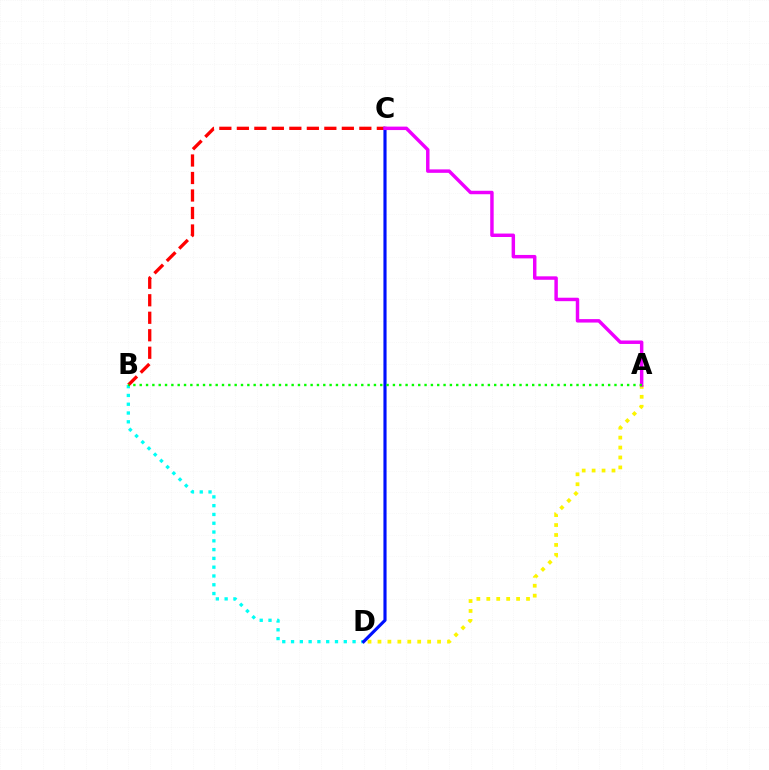{('A', 'D'): [{'color': '#fcf500', 'line_style': 'dotted', 'thickness': 2.7}], ('B', 'D'): [{'color': '#00fff6', 'line_style': 'dotted', 'thickness': 2.39}], ('B', 'C'): [{'color': '#ff0000', 'line_style': 'dashed', 'thickness': 2.38}], ('C', 'D'): [{'color': '#0010ff', 'line_style': 'solid', 'thickness': 2.26}], ('A', 'C'): [{'color': '#ee00ff', 'line_style': 'solid', 'thickness': 2.49}], ('A', 'B'): [{'color': '#08ff00', 'line_style': 'dotted', 'thickness': 1.72}]}